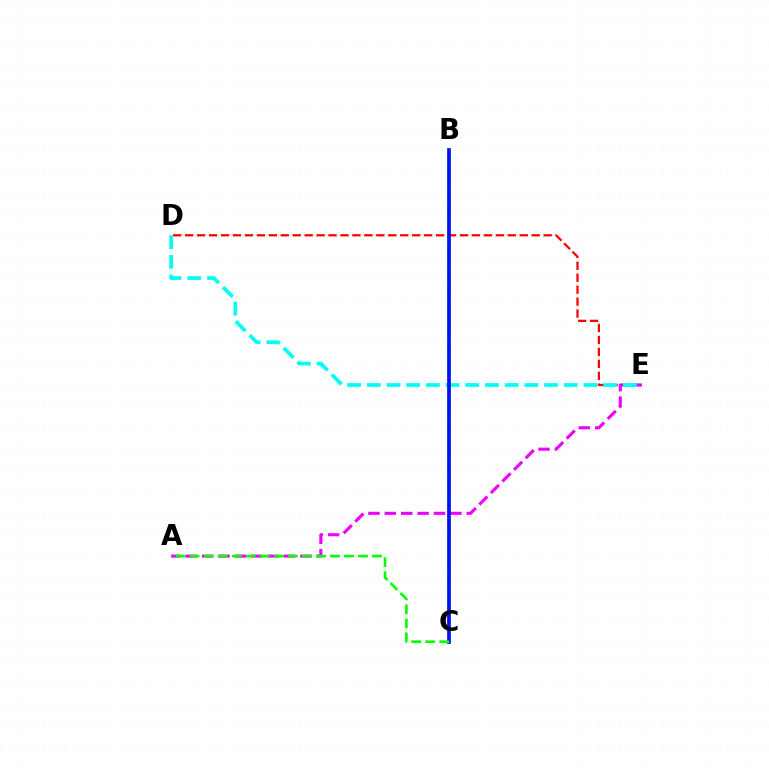{('B', 'C'): [{'color': '#fcf500', 'line_style': 'dashed', 'thickness': 2.63}, {'color': '#0010ff', 'line_style': 'solid', 'thickness': 2.67}], ('D', 'E'): [{'color': '#ff0000', 'line_style': 'dashed', 'thickness': 1.62}, {'color': '#00fff6', 'line_style': 'dashed', 'thickness': 2.68}], ('A', 'E'): [{'color': '#ee00ff', 'line_style': 'dashed', 'thickness': 2.23}], ('A', 'C'): [{'color': '#08ff00', 'line_style': 'dashed', 'thickness': 1.91}]}